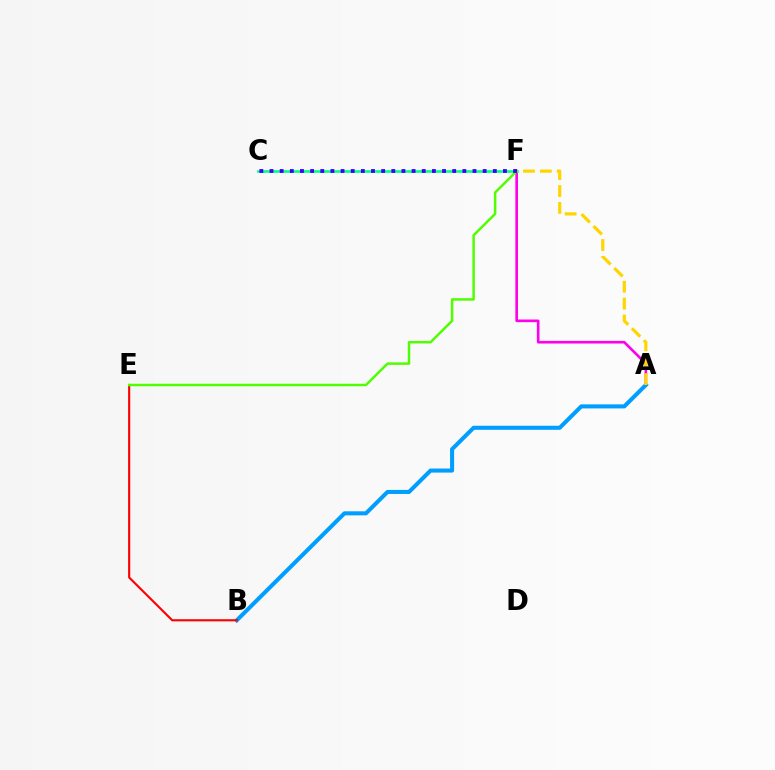{('A', 'F'): [{'color': '#ff00ed', 'line_style': 'solid', 'thickness': 1.9}, {'color': '#ffd500', 'line_style': 'dashed', 'thickness': 2.29}], ('A', 'B'): [{'color': '#009eff', 'line_style': 'solid', 'thickness': 2.92}], ('B', 'E'): [{'color': '#ff0000', 'line_style': 'solid', 'thickness': 1.53}], ('C', 'F'): [{'color': '#00ff86', 'line_style': 'solid', 'thickness': 1.86}, {'color': '#3700ff', 'line_style': 'dotted', 'thickness': 2.76}], ('E', 'F'): [{'color': '#4fff00', 'line_style': 'solid', 'thickness': 1.79}]}